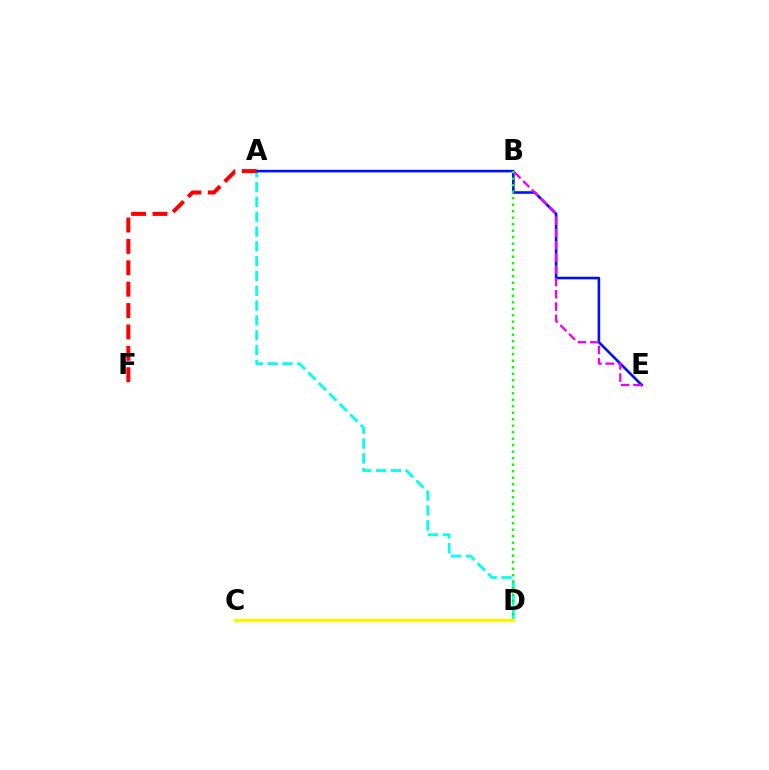{('A', 'D'): [{'color': '#00fff6', 'line_style': 'dashed', 'thickness': 2.01}], ('A', 'E'): [{'color': '#0010ff', 'line_style': 'solid', 'thickness': 1.88}], ('B', 'E'): [{'color': '#ee00ff', 'line_style': 'dashed', 'thickness': 1.67}], ('A', 'F'): [{'color': '#ff0000', 'line_style': 'dashed', 'thickness': 2.91}], ('B', 'D'): [{'color': '#08ff00', 'line_style': 'dotted', 'thickness': 1.77}], ('C', 'D'): [{'color': '#fcf500', 'line_style': 'solid', 'thickness': 2.43}]}